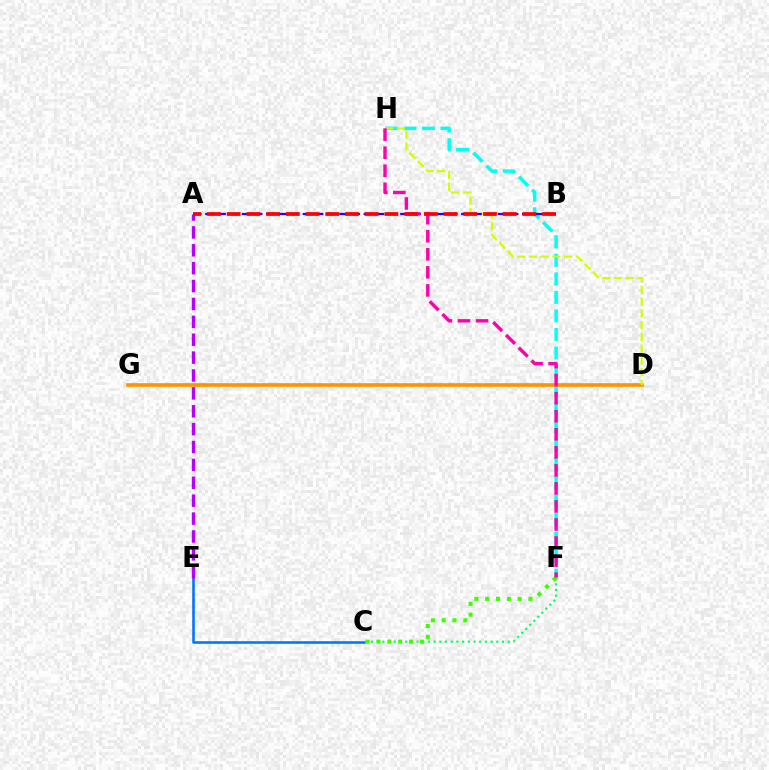{('C', 'E'): [{'color': '#0074ff', 'line_style': 'solid', 'thickness': 1.83}], ('C', 'F'): [{'color': '#00ff5c', 'line_style': 'dotted', 'thickness': 1.55}, {'color': '#3dff00', 'line_style': 'dotted', 'thickness': 2.94}], ('F', 'H'): [{'color': '#00fff6', 'line_style': 'dashed', 'thickness': 2.51}, {'color': '#ff00ac', 'line_style': 'dashed', 'thickness': 2.45}], ('D', 'G'): [{'color': '#ff9400', 'line_style': 'solid', 'thickness': 2.63}], ('D', 'H'): [{'color': '#d1ff00', 'line_style': 'dashed', 'thickness': 1.6}], ('A', 'B'): [{'color': '#2500ff', 'line_style': 'dashed', 'thickness': 1.66}, {'color': '#ff0000', 'line_style': 'dashed', 'thickness': 2.68}], ('A', 'E'): [{'color': '#b900ff', 'line_style': 'dashed', 'thickness': 2.43}]}